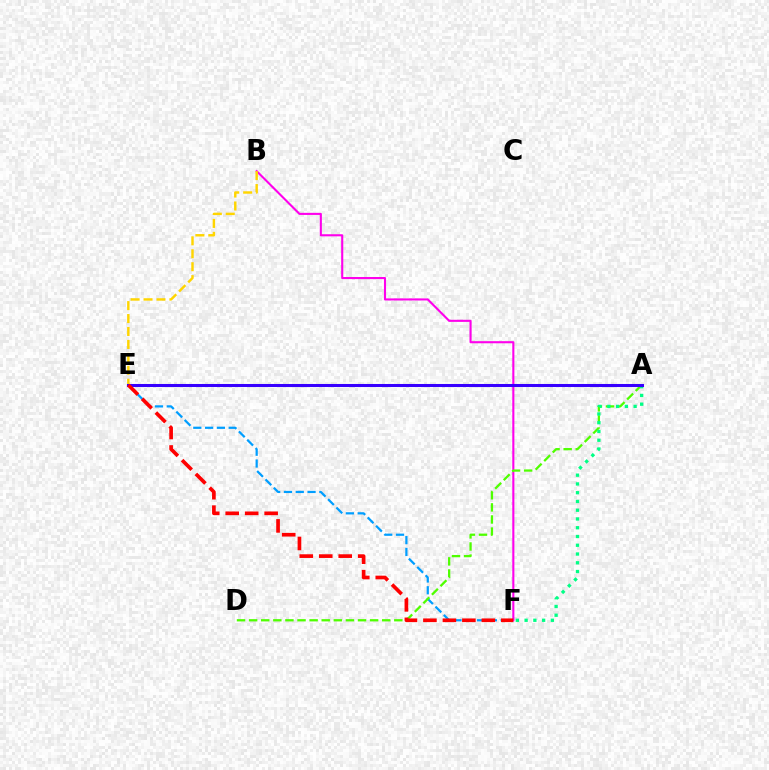{('E', 'F'): [{'color': '#009eff', 'line_style': 'dashed', 'thickness': 1.6}, {'color': '#ff0000', 'line_style': 'dashed', 'thickness': 2.65}], ('B', 'F'): [{'color': '#ff00ed', 'line_style': 'solid', 'thickness': 1.51}], ('A', 'D'): [{'color': '#4fff00', 'line_style': 'dashed', 'thickness': 1.64}], ('A', 'F'): [{'color': '#00ff86', 'line_style': 'dotted', 'thickness': 2.38}], ('B', 'E'): [{'color': '#ffd500', 'line_style': 'dashed', 'thickness': 1.76}], ('A', 'E'): [{'color': '#3700ff', 'line_style': 'solid', 'thickness': 2.19}]}